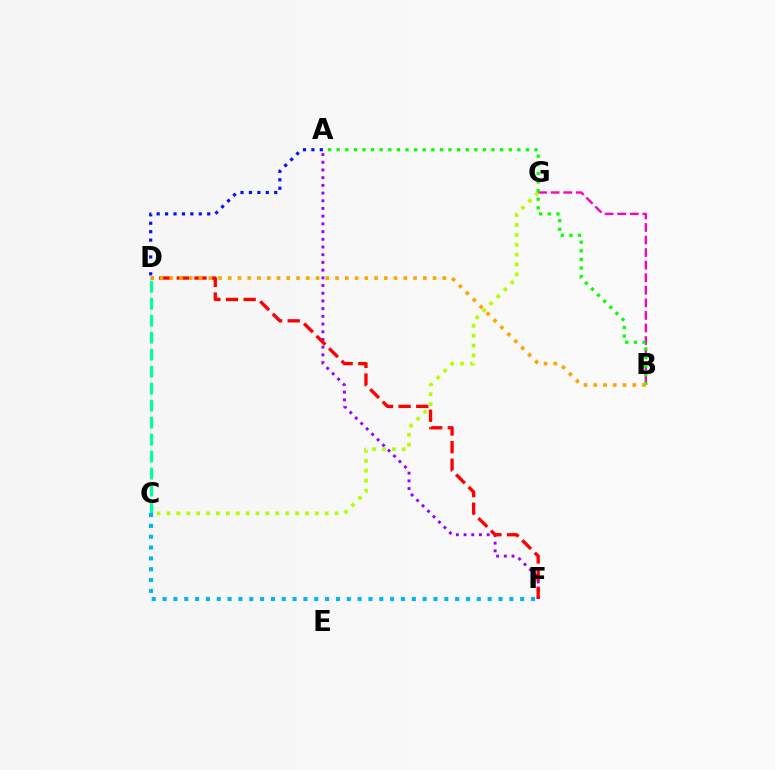{('A', 'D'): [{'color': '#0010ff', 'line_style': 'dotted', 'thickness': 2.29}], ('B', 'G'): [{'color': '#ff00bd', 'line_style': 'dashed', 'thickness': 1.71}], ('C', 'G'): [{'color': '#b3ff00', 'line_style': 'dotted', 'thickness': 2.69}], ('A', 'F'): [{'color': '#9b00ff', 'line_style': 'dotted', 'thickness': 2.09}], ('C', 'D'): [{'color': '#00ff9d', 'line_style': 'dashed', 'thickness': 2.31}], ('D', 'F'): [{'color': '#ff0000', 'line_style': 'dashed', 'thickness': 2.4}], ('A', 'B'): [{'color': '#08ff00', 'line_style': 'dotted', 'thickness': 2.34}], ('B', 'D'): [{'color': '#ffa500', 'line_style': 'dotted', 'thickness': 2.65}], ('C', 'F'): [{'color': '#00b5ff', 'line_style': 'dotted', 'thickness': 2.94}]}